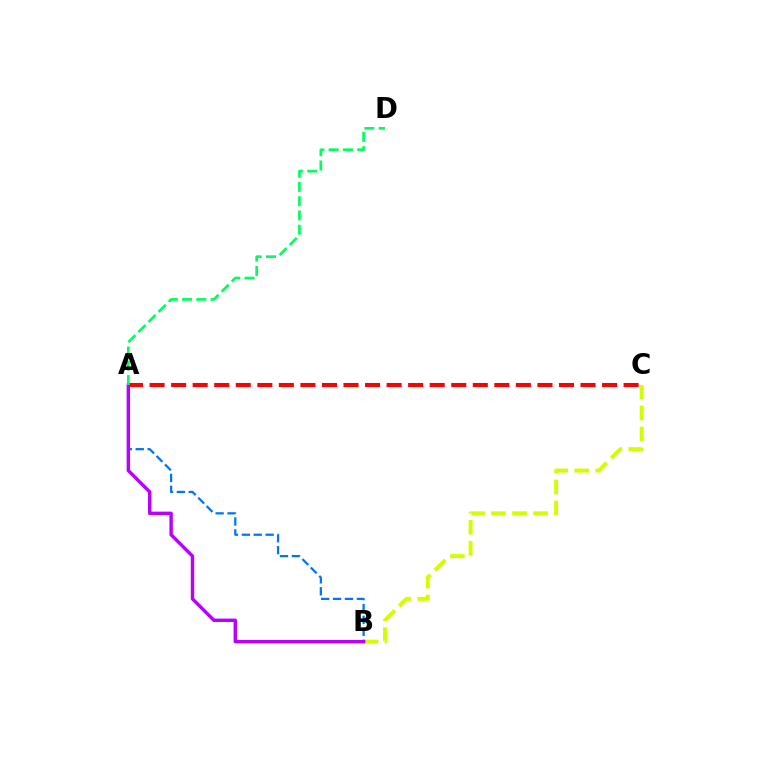{('A', 'B'): [{'color': '#0074ff', 'line_style': 'dashed', 'thickness': 1.62}, {'color': '#b900ff', 'line_style': 'solid', 'thickness': 2.46}], ('B', 'C'): [{'color': '#d1ff00', 'line_style': 'dashed', 'thickness': 2.85}], ('A', 'C'): [{'color': '#ff0000', 'line_style': 'dashed', 'thickness': 2.93}], ('A', 'D'): [{'color': '#00ff5c', 'line_style': 'dashed', 'thickness': 1.94}]}